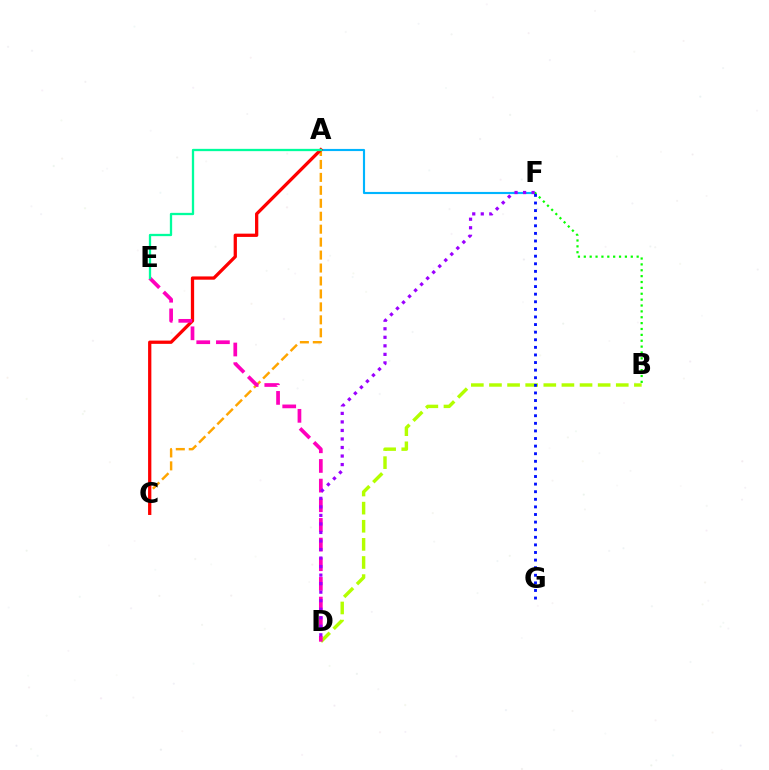{('A', 'C'): [{'color': '#ffa500', 'line_style': 'dashed', 'thickness': 1.76}, {'color': '#ff0000', 'line_style': 'solid', 'thickness': 2.35}], ('A', 'F'): [{'color': '#00b5ff', 'line_style': 'solid', 'thickness': 1.54}], ('B', 'D'): [{'color': '#b3ff00', 'line_style': 'dashed', 'thickness': 2.46}], ('B', 'F'): [{'color': '#08ff00', 'line_style': 'dotted', 'thickness': 1.6}], ('D', 'E'): [{'color': '#ff00bd', 'line_style': 'dashed', 'thickness': 2.67}], ('A', 'E'): [{'color': '#00ff9d', 'line_style': 'solid', 'thickness': 1.65}], ('F', 'G'): [{'color': '#0010ff', 'line_style': 'dotted', 'thickness': 2.06}], ('D', 'F'): [{'color': '#9b00ff', 'line_style': 'dotted', 'thickness': 2.32}]}